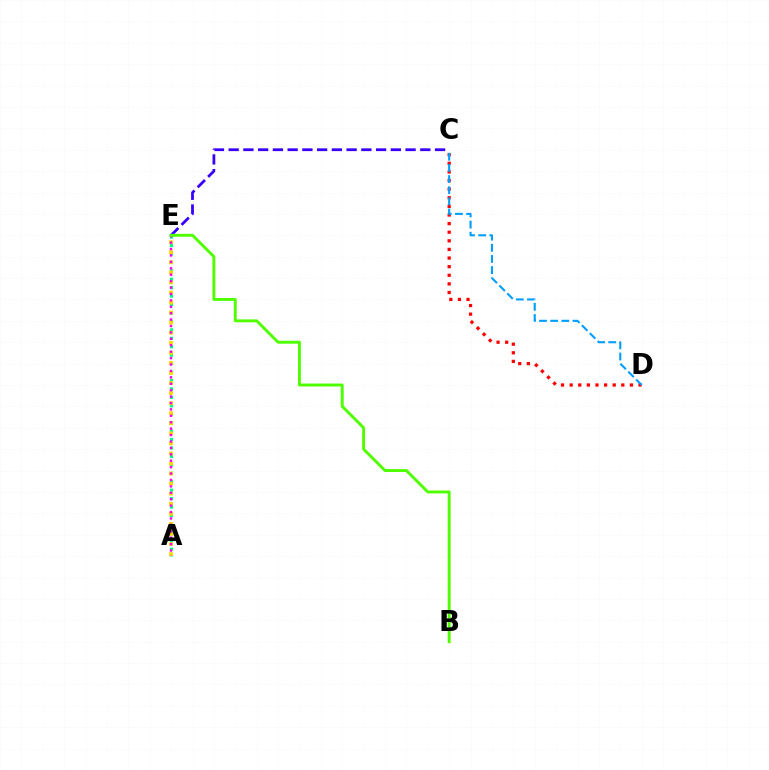{('C', 'D'): [{'color': '#ff0000', 'line_style': 'dotted', 'thickness': 2.34}, {'color': '#009eff', 'line_style': 'dashed', 'thickness': 1.52}], ('A', 'E'): [{'color': '#00ff86', 'line_style': 'dotted', 'thickness': 2.29}, {'color': '#ffd500', 'line_style': 'dotted', 'thickness': 2.73}, {'color': '#ff00ed', 'line_style': 'dotted', 'thickness': 1.74}], ('C', 'E'): [{'color': '#3700ff', 'line_style': 'dashed', 'thickness': 2.0}], ('B', 'E'): [{'color': '#4fff00', 'line_style': 'solid', 'thickness': 2.09}]}